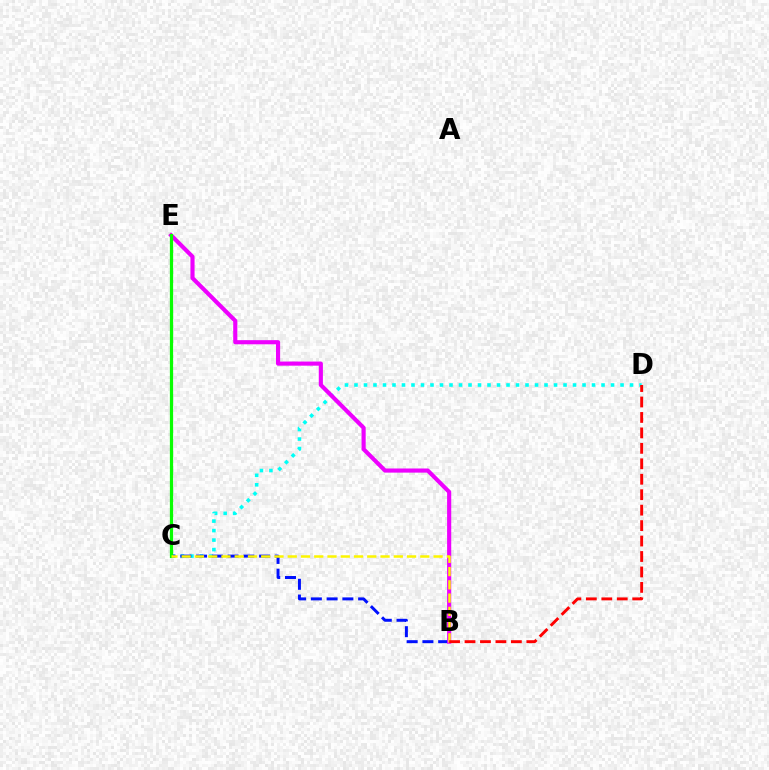{('C', 'D'): [{'color': '#00fff6', 'line_style': 'dotted', 'thickness': 2.58}], ('B', 'C'): [{'color': '#0010ff', 'line_style': 'dashed', 'thickness': 2.14}, {'color': '#fcf500', 'line_style': 'dashed', 'thickness': 1.8}], ('B', 'E'): [{'color': '#ee00ff', 'line_style': 'solid', 'thickness': 2.97}], ('C', 'E'): [{'color': '#08ff00', 'line_style': 'solid', 'thickness': 2.33}], ('B', 'D'): [{'color': '#ff0000', 'line_style': 'dashed', 'thickness': 2.1}]}